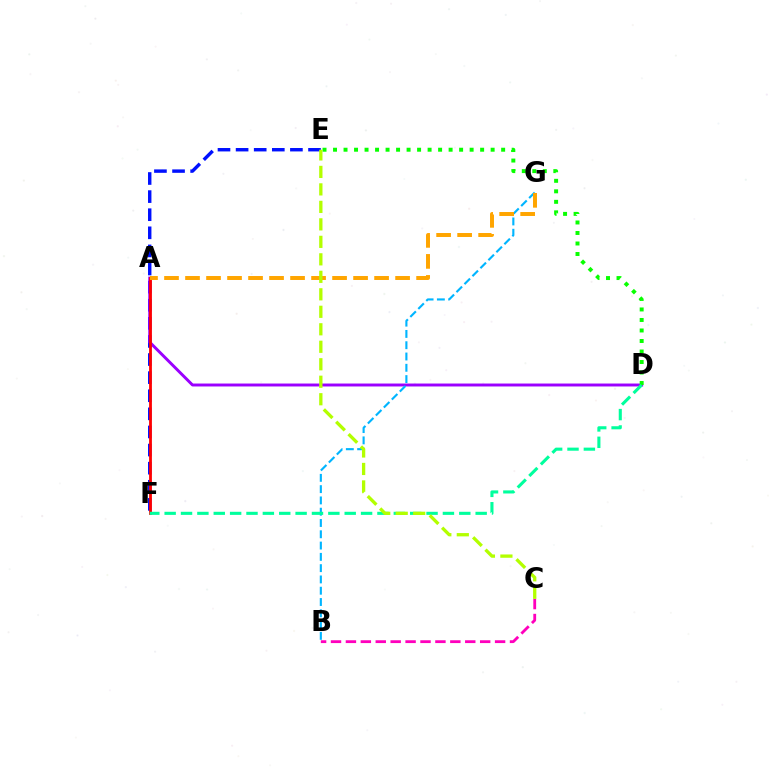{('E', 'F'): [{'color': '#0010ff', 'line_style': 'dashed', 'thickness': 2.46}], ('A', 'D'): [{'color': '#9b00ff', 'line_style': 'solid', 'thickness': 2.12}], ('D', 'E'): [{'color': '#08ff00', 'line_style': 'dotted', 'thickness': 2.85}], ('A', 'F'): [{'color': '#ff0000', 'line_style': 'solid', 'thickness': 2.01}], ('B', 'G'): [{'color': '#00b5ff', 'line_style': 'dashed', 'thickness': 1.53}], ('B', 'C'): [{'color': '#ff00bd', 'line_style': 'dashed', 'thickness': 2.03}], ('D', 'F'): [{'color': '#00ff9d', 'line_style': 'dashed', 'thickness': 2.22}], ('A', 'G'): [{'color': '#ffa500', 'line_style': 'dashed', 'thickness': 2.85}], ('C', 'E'): [{'color': '#b3ff00', 'line_style': 'dashed', 'thickness': 2.38}]}